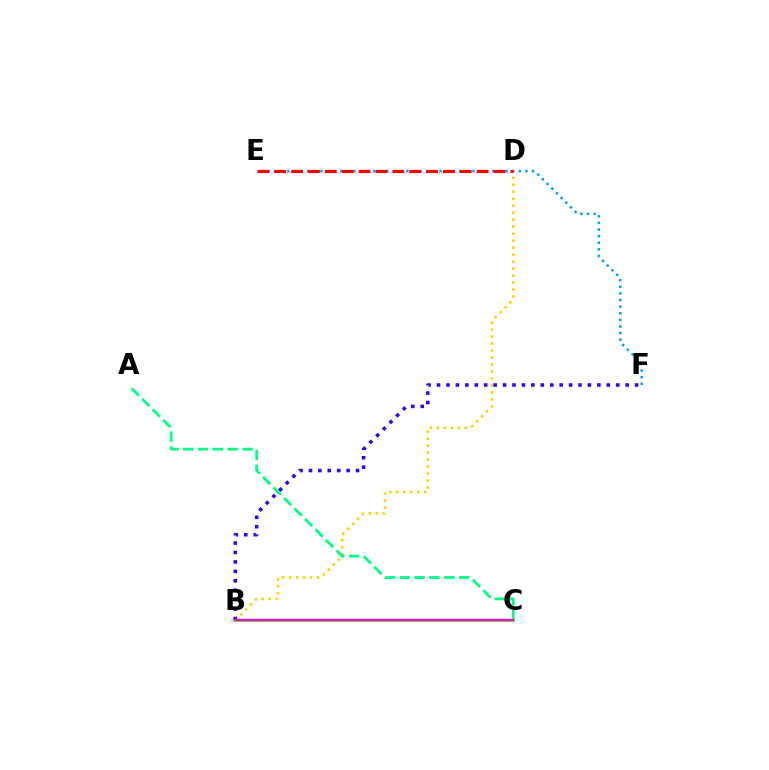{('B', 'D'): [{'color': '#ffd500', 'line_style': 'dotted', 'thickness': 1.9}], ('E', 'F'): [{'color': '#009eff', 'line_style': 'dotted', 'thickness': 1.8}], ('B', 'C'): [{'color': '#4fff00', 'line_style': 'solid', 'thickness': 2.27}, {'color': '#ff00ed', 'line_style': 'solid', 'thickness': 1.65}], ('B', 'F'): [{'color': '#3700ff', 'line_style': 'dotted', 'thickness': 2.56}], ('A', 'C'): [{'color': '#00ff86', 'line_style': 'dashed', 'thickness': 2.02}], ('D', 'E'): [{'color': '#ff0000', 'line_style': 'dashed', 'thickness': 2.29}]}